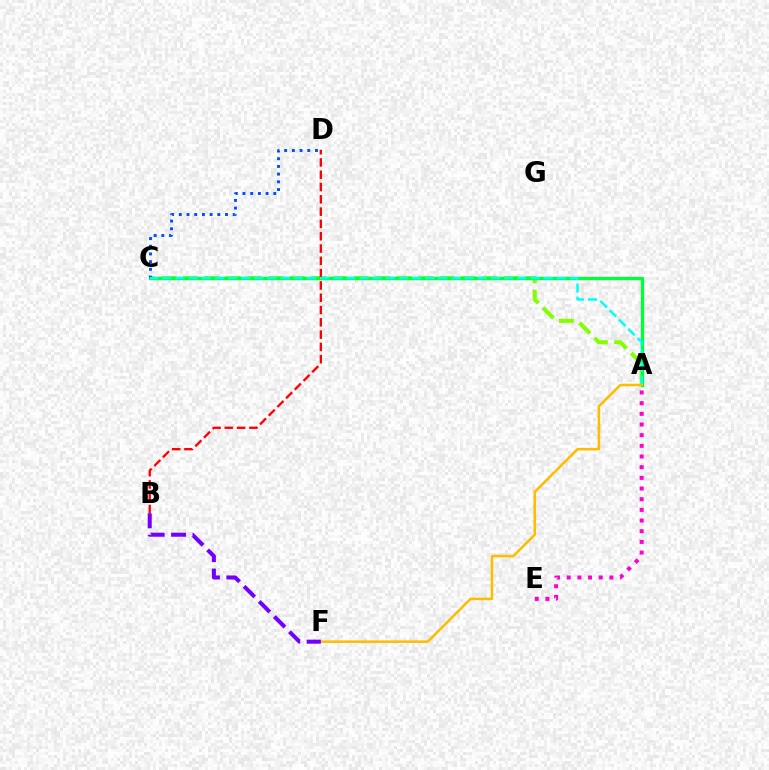{('A', 'C'): [{'color': '#84ff00', 'line_style': 'dashed', 'thickness': 2.91}, {'color': '#00ff39', 'line_style': 'solid', 'thickness': 2.38}, {'color': '#00fff6', 'line_style': 'dashed', 'thickness': 1.79}], ('B', 'D'): [{'color': '#ff0000', 'line_style': 'dashed', 'thickness': 1.67}], ('A', 'E'): [{'color': '#ff00cf', 'line_style': 'dotted', 'thickness': 2.9}], ('C', 'D'): [{'color': '#004bff', 'line_style': 'dotted', 'thickness': 2.09}], ('A', 'F'): [{'color': '#ffbd00', 'line_style': 'solid', 'thickness': 1.83}], ('B', 'F'): [{'color': '#7200ff', 'line_style': 'dashed', 'thickness': 2.9}]}